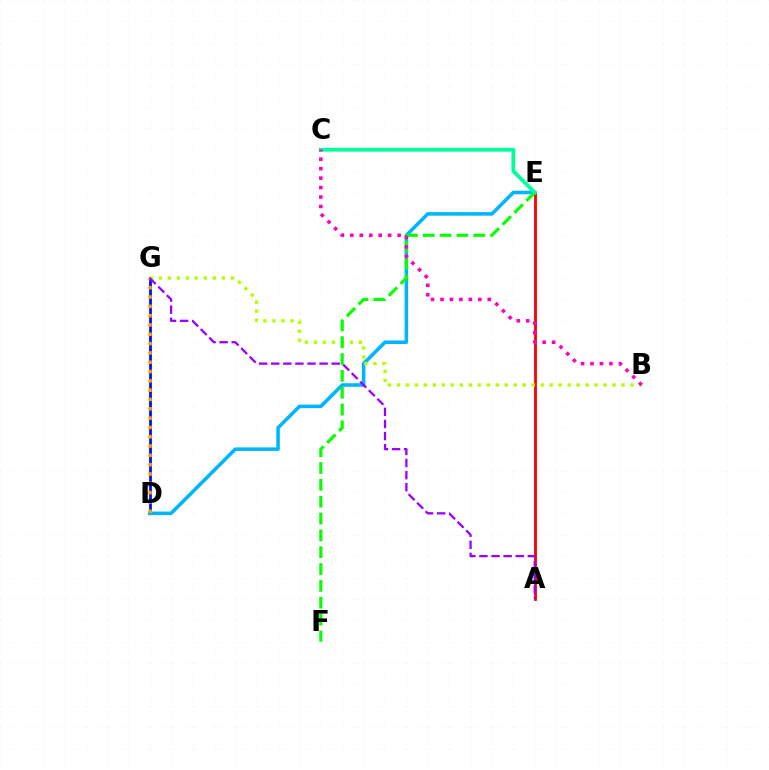{('A', 'E'): [{'color': '#ff0000', 'line_style': 'solid', 'thickness': 2.03}], ('D', 'G'): [{'color': '#0010ff', 'line_style': 'solid', 'thickness': 2.01}, {'color': '#ffa500', 'line_style': 'dotted', 'thickness': 2.53}], ('D', 'E'): [{'color': '#00b5ff', 'line_style': 'solid', 'thickness': 2.56}], ('B', 'G'): [{'color': '#b3ff00', 'line_style': 'dotted', 'thickness': 2.44}], ('A', 'G'): [{'color': '#9b00ff', 'line_style': 'dashed', 'thickness': 1.64}], ('E', 'F'): [{'color': '#08ff00', 'line_style': 'dashed', 'thickness': 2.29}], ('C', 'E'): [{'color': '#00ff9d', 'line_style': 'solid', 'thickness': 2.74}], ('B', 'C'): [{'color': '#ff00bd', 'line_style': 'dotted', 'thickness': 2.57}]}